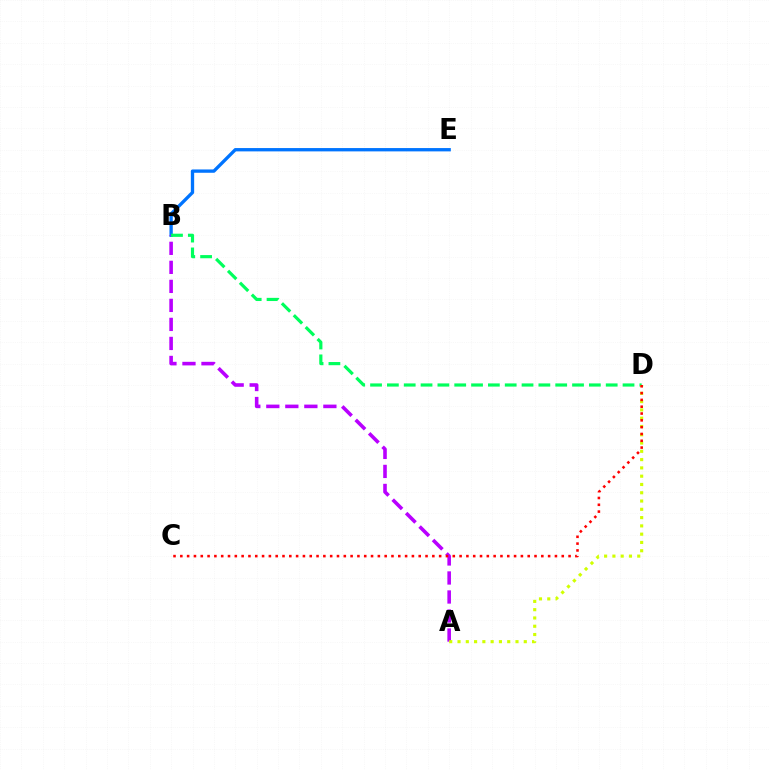{('B', 'E'): [{'color': '#0074ff', 'line_style': 'solid', 'thickness': 2.39}], ('A', 'B'): [{'color': '#b900ff', 'line_style': 'dashed', 'thickness': 2.58}], ('B', 'D'): [{'color': '#00ff5c', 'line_style': 'dashed', 'thickness': 2.29}], ('A', 'D'): [{'color': '#d1ff00', 'line_style': 'dotted', 'thickness': 2.25}], ('C', 'D'): [{'color': '#ff0000', 'line_style': 'dotted', 'thickness': 1.85}]}